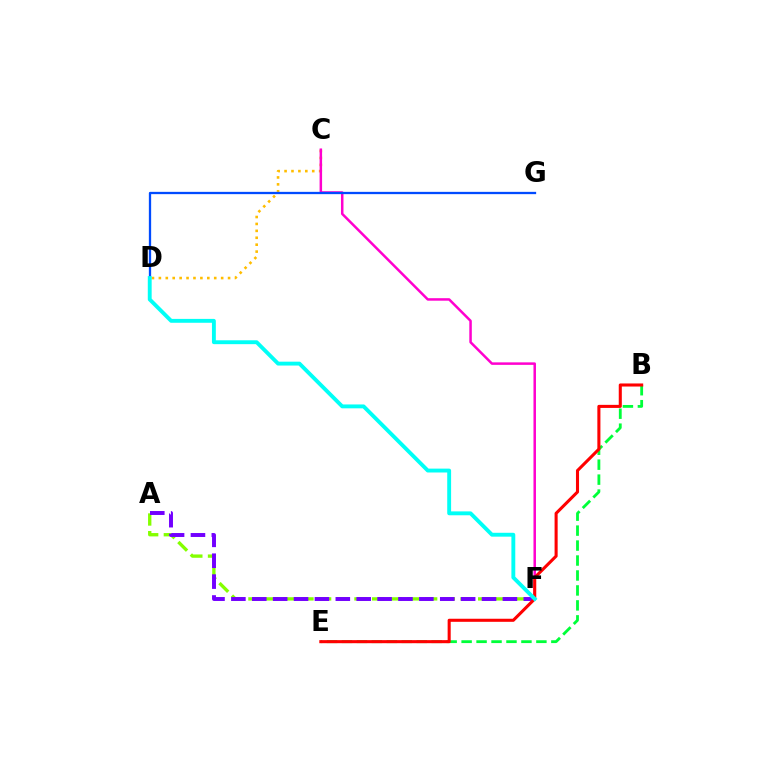{('B', 'E'): [{'color': '#00ff39', 'line_style': 'dashed', 'thickness': 2.03}, {'color': '#ff0000', 'line_style': 'solid', 'thickness': 2.21}], ('A', 'F'): [{'color': '#84ff00', 'line_style': 'dashed', 'thickness': 2.4}, {'color': '#7200ff', 'line_style': 'dashed', 'thickness': 2.84}], ('C', 'D'): [{'color': '#ffbd00', 'line_style': 'dotted', 'thickness': 1.88}], ('C', 'F'): [{'color': '#ff00cf', 'line_style': 'solid', 'thickness': 1.8}], ('D', 'G'): [{'color': '#004bff', 'line_style': 'solid', 'thickness': 1.65}], ('D', 'F'): [{'color': '#00fff6', 'line_style': 'solid', 'thickness': 2.79}]}